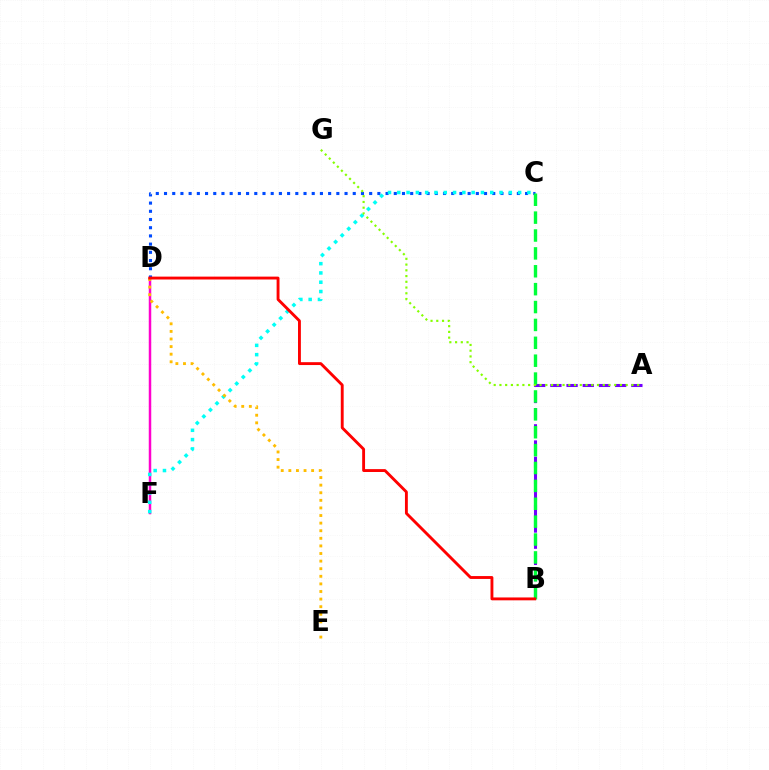{('D', 'F'): [{'color': '#ff00cf', 'line_style': 'solid', 'thickness': 1.8}], ('A', 'B'): [{'color': '#7200ff', 'line_style': 'dashed', 'thickness': 2.2}], ('C', 'D'): [{'color': '#004bff', 'line_style': 'dotted', 'thickness': 2.23}], ('C', 'F'): [{'color': '#00fff6', 'line_style': 'dotted', 'thickness': 2.53}], ('B', 'C'): [{'color': '#00ff39', 'line_style': 'dashed', 'thickness': 2.43}], ('A', 'G'): [{'color': '#84ff00', 'line_style': 'dotted', 'thickness': 1.56}], ('D', 'E'): [{'color': '#ffbd00', 'line_style': 'dotted', 'thickness': 2.06}], ('B', 'D'): [{'color': '#ff0000', 'line_style': 'solid', 'thickness': 2.07}]}